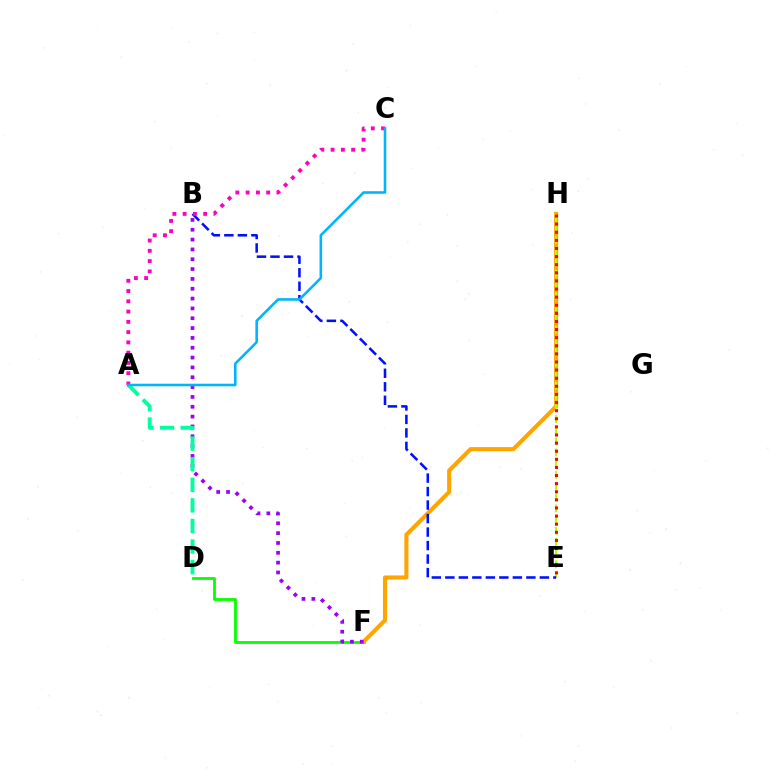{('D', 'F'): [{'color': '#08ff00', 'line_style': 'solid', 'thickness': 2.03}], ('F', 'H'): [{'color': '#ffa500', 'line_style': 'solid', 'thickness': 2.96}], ('E', 'H'): [{'color': '#b3ff00', 'line_style': 'dashed', 'thickness': 1.52}, {'color': '#ff0000', 'line_style': 'dotted', 'thickness': 2.2}], ('B', 'F'): [{'color': '#9b00ff', 'line_style': 'dotted', 'thickness': 2.67}], ('A', 'D'): [{'color': '#00ff9d', 'line_style': 'dashed', 'thickness': 2.8}], ('B', 'E'): [{'color': '#0010ff', 'line_style': 'dashed', 'thickness': 1.83}], ('A', 'C'): [{'color': '#ff00bd', 'line_style': 'dotted', 'thickness': 2.79}, {'color': '#00b5ff', 'line_style': 'solid', 'thickness': 1.86}]}